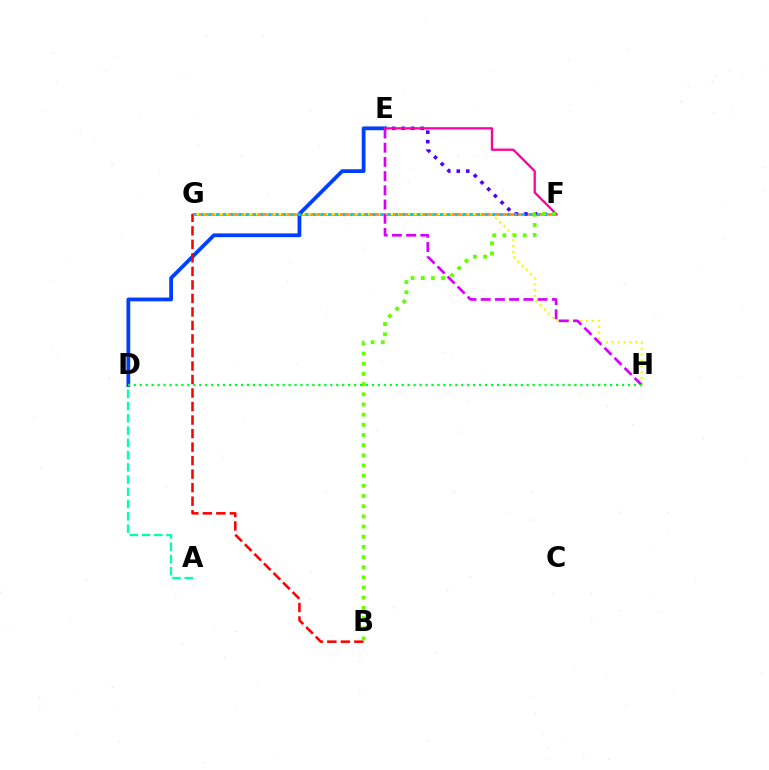{('F', 'G'): [{'color': '#ff8800', 'line_style': 'solid', 'thickness': 1.88}, {'color': '#00c7ff', 'line_style': 'dotted', 'thickness': 2.03}], ('G', 'H'): [{'color': '#eeff00', 'line_style': 'dotted', 'thickness': 1.6}], ('A', 'D'): [{'color': '#00ffaf', 'line_style': 'dashed', 'thickness': 1.66}], ('E', 'F'): [{'color': '#4f00ff', 'line_style': 'dotted', 'thickness': 2.58}, {'color': '#ff00a0', 'line_style': 'solid', 'thickness': 1.64}], ('D', 'E'): [{'color': '#003fff', 'line_style': 'solid', 'thickness': 2.72}], ('B', 'G'): [{'color': '#ff0000', 'line_style': 'dashed', 'thickness': 1.84}], ('E', 'H'): [{'color': '#d600ff', 'line_style': 'dashed', 'thickness': 1.93}], ('B', 'F'): [{'color': '#66ff00', 'line_style': 'dotted', 'thickness': 2.76}], ('D', 'H'): [{'color': '#00ff27', 'line_style': 'dotted', 'thickness': 1.62}]}